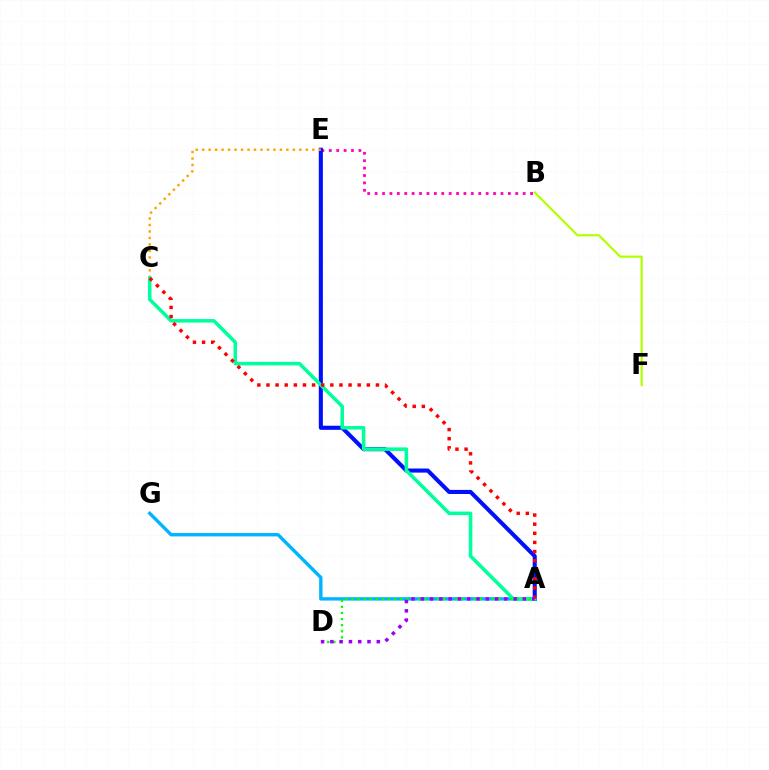{('B', 'E'): [{'color': '#ff00bd', 'line_style': 'dotted', 'thickness': 2.01}], ('A', 'G'): [{'color': '#00b5ff', 'line_style': 'solid', 'thickness': 2.43}], ('A', 'E'): [{'color': '#0010ff', 'line_style': 'solid', 'thickness': 2.94}], ('C', 'E'): [{'color': '#ffa500', 'line_style': 'dotted', 'thickness': 1.76}], ('A', 'C'): [{'color': '#00ff9d', 'line_style': 'solid', 'thickness': 2.55}, {'color': '#ff0000', 'line_style': 'dotted', 'thickness': 2.48}], ('A', 'D'): [{'color': '#08ff00', 'line_style': 'dotted', 'thickness': 1.66}, {'color': '#9b00ff', 'line_style': 'dotted', 'thickness': 2.52}], ('B', 'F'): [{'color': '#b3ff00', 'line_style': 'solid', 'thickness': 1.59}]}